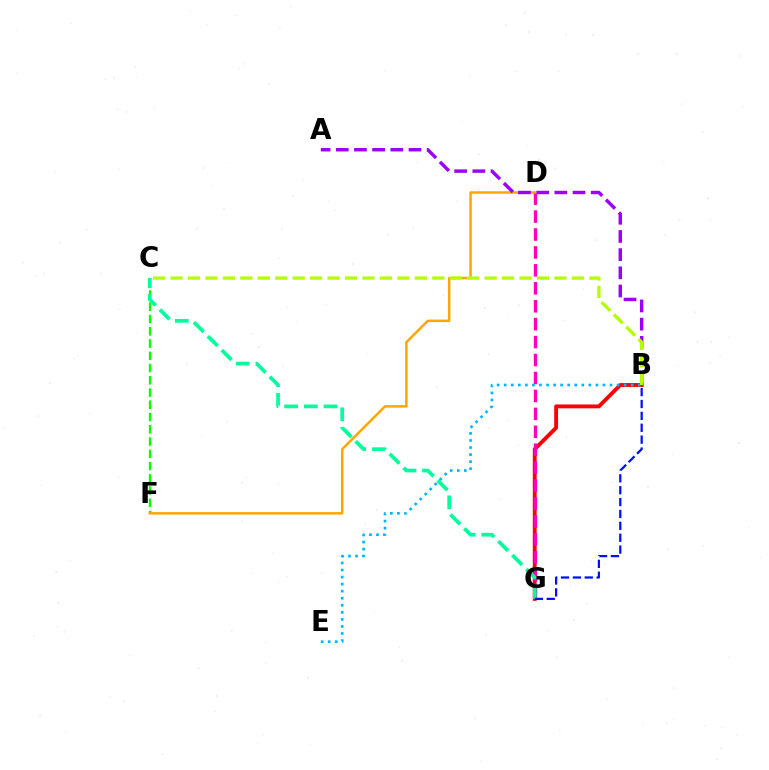{('C', 'F'): [{'color': '#08ff00', 'line_style': 'dashed', 'thickness': 1.66}], ('D', 'F'): [{'color': '#ffa500', 'line_style': 'solid', 'thickness': 1.78}], ('B', 'G'): [{'color': '#ff0000', 'line_style': 'solid', 'thickness': 2.78}, {'color': '#0010ff', 'line_style': 'dashed', 'thickness': 1.61}], ('A', 'B'): [{'color': '#9b00ff', 'line_style': 'dashed', 'thickness': 2.47}], ('D', 'G'): [{'color': '#ff00bd', 'line_style': 'dashed', 'thickness': 2.44}], ('C', 'G'): [{'color': '#00ff9d', 'line_style': 'dashed', 'thickness': 2.67}], ('B', 'E'): [{'color': '#00b5ff', 'line_style': 'dotted', 'thickness': 1.92}], ('B', 'C'): [{'color': '#b3ff00', 'line_style': 'dashed', 'thickness': 2.37}]}